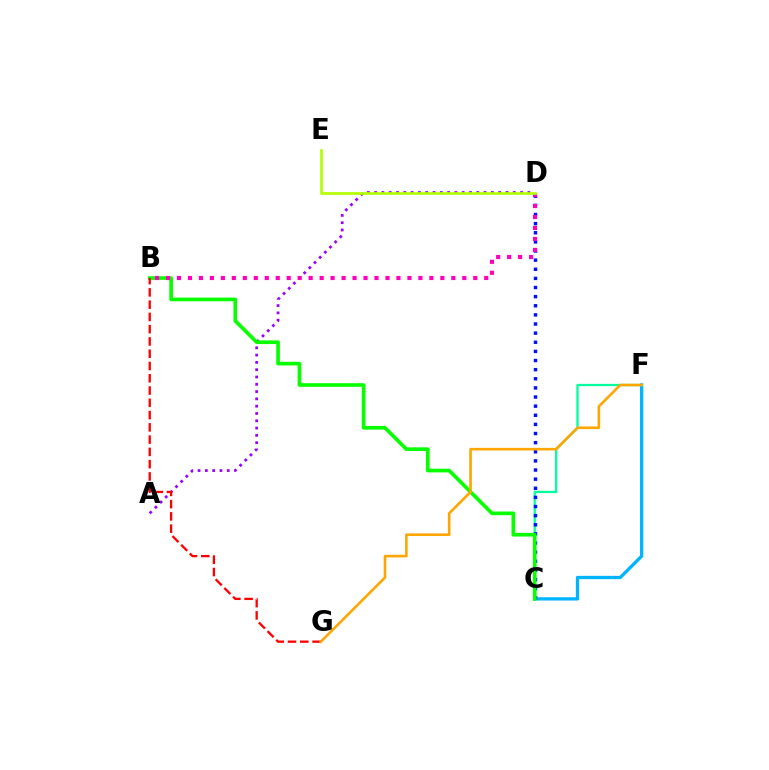{('C', 'F'): [{'color': '#00ff9d', 'line_style': 'solid', 'thickness': 1.65}, {'color': '#00b5ff', 'line_style': 'solid', 'thickness': 2.37}], ('A', 'D'): [{'color': '#9b00ff', 'line_style': 'dotted', 'thickness': 1.98}], ('C', 'D'): [{'color': '#0010ff', 'line_style': 'dotted', 'thickness': 2.48}], ('B', 'C'): [{'color': '#08ff00', 'line_style': 'solid', 'thickness': 2.64}], ('B', 'G'): [{'color': '#ff0000', 'line_style': 'dashed', 'thickness': 1.67}], ('F', 'G'): [{'color': '#ffa500', 'line_style': 'solid', 'thickness': 1.87}], ('B', 'D'): [{'color': '#ff00bd', 'line_style': 'dotted', 'thickness': 2.98}], ('D', 'E'): [{'color': '#b3ff00', 'line_style': 'solid', 'thickness': 1.94}]}